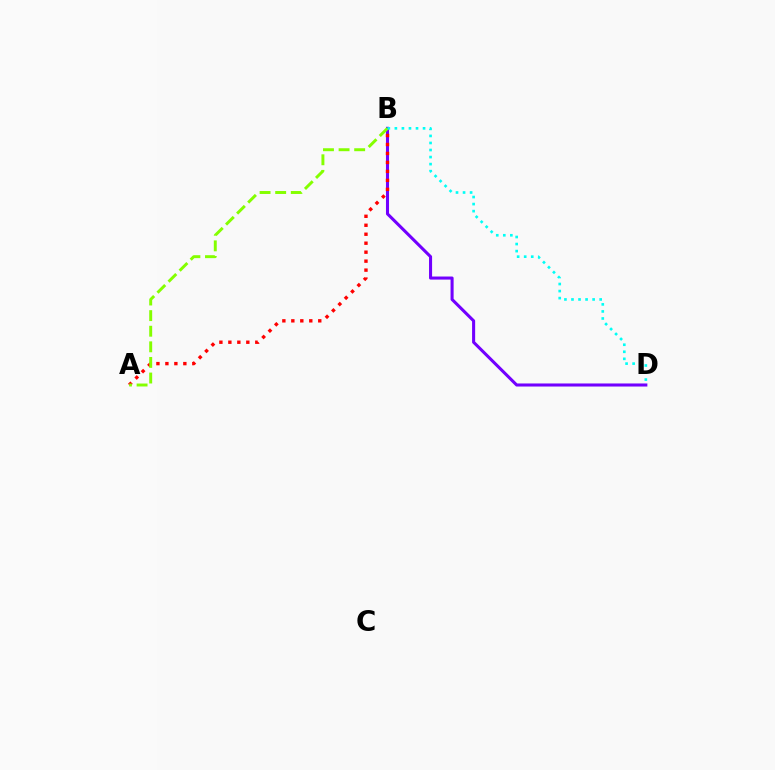{('B', 'D'): [{'color': '#7200ff', 'line_style': 'solid', 'thickness': 2.2}, {'color': '#00fff6', 'line_style': 'dotted', 'thickness': 1.91}], ('A', 'B'): [{'color': '#ff0000', 'line_style': 'dotted', 'thickness': 2.44}, {'color': '#84ff00', 'line_style': 'dashed', 'thickness': 2.12}]}